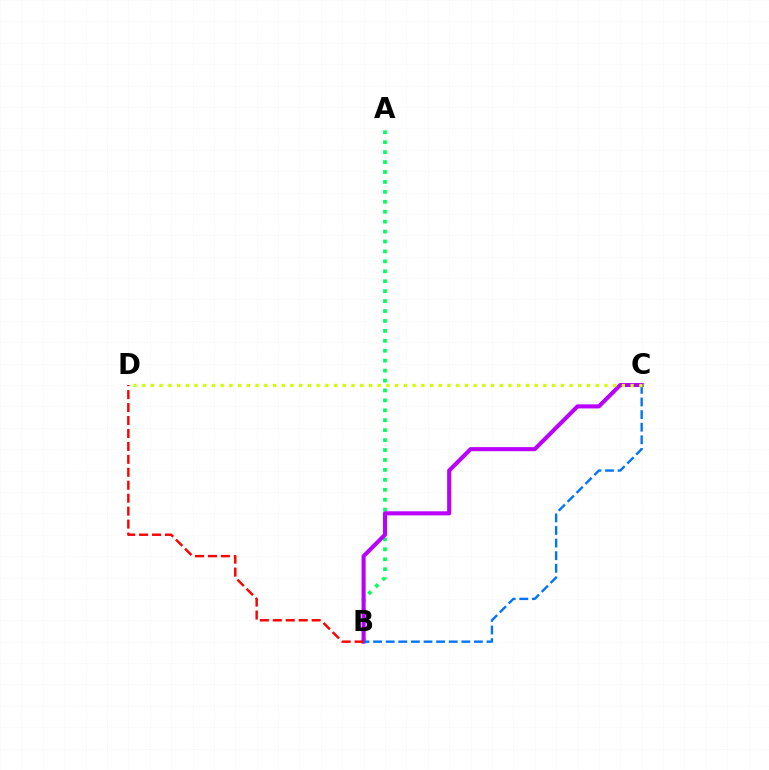{('A', 'B'): [{'color': '#00ff5c', 'line_style': 'dotted', 'thickness': 2.7}], ('B', 'C'): [{'color': '#b900ff', 'line_style': 'solid', 'thickness': 2.94}, {'color': '#0074ff', 'line_style': 'dashed', 'thickness': 1.71}], ('C', 'D'): [{'color': '#d1ff00', 'line_style': 'dotted', 'thickness': 2.37}], ('B', 'D'): [{'color': '#ff0000', 'line_style': 'dashed', 'thickness': 1.76}]}